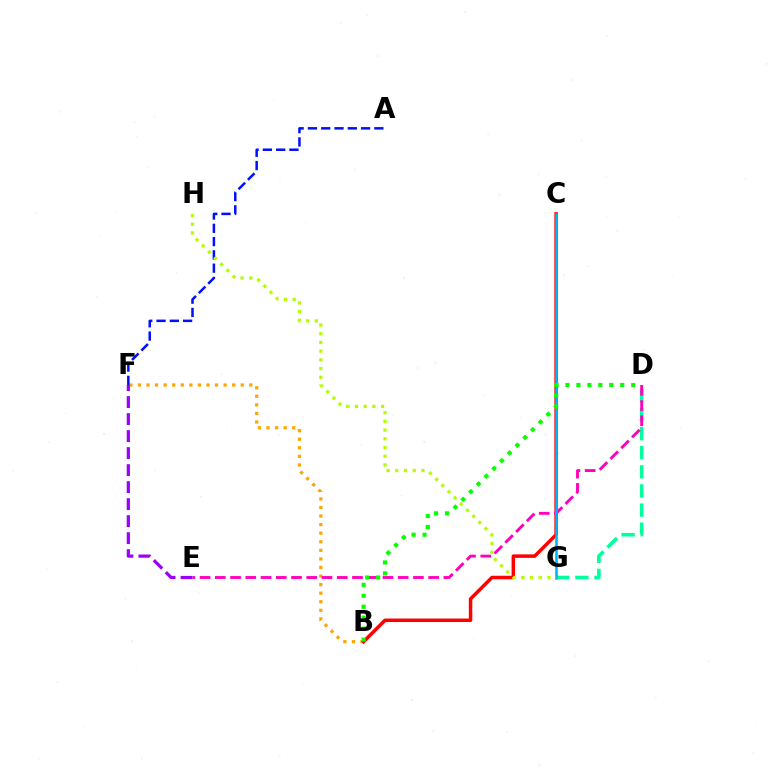{('D', 'G'): [{'color': '#00ff9d', 'line_style': 'dashed', 'thickness': 2.6}], ('B', 'F'): [{'color': '#ffa500', 'line_style': 'dotted', 'thickness': 2.33}], ('B', 'C'): [{'color': '#ff0000', 'line_style': 'solid', 'thickness': 2.52}], ('D', 'E'): [{'color': '#ff00bd', 'line_style': 'dashed', 'thickness': 2.07}], ('A', 'F'): [{'color': '#0010ff', 'line_style': 'dashed', 'thickness': 1.8}], ('C', 'G'): [{'color': '#00b5ff', 'line_style': 'solid', 'thickness': 1.87}], ('G', 'H'): [{'color': '#b3ff00', 'line_style': 'dotted', 'thickness': 2.37}], ('B', 'D'): [{'color': '#08ff00', 'line_style': 'dotted', 'thickness': 2.98}], ('E', 'F'): [{'color': '#9b00ff', 'line_style': 'dashed', 'thickness': 2.31}]}